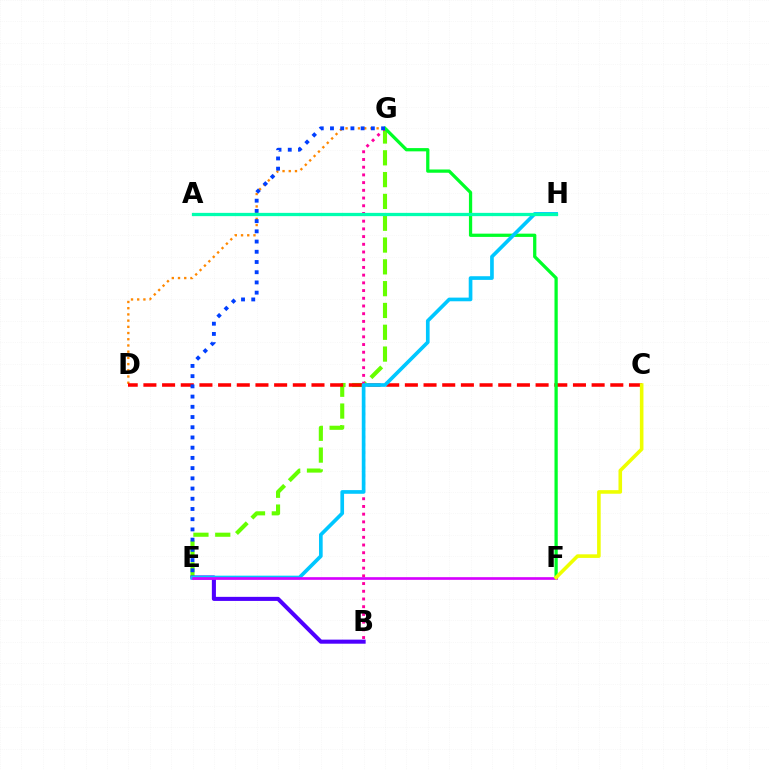{('E', 'G'): [{'color': '#66ff00', 'line_style': 'dashed', 'thickness': 2.96}, {'color': '#003fff', 'line_style': 'dotted', 'thickness': 2.78}], ('B', 'E'): [{'color': '#4f00ff', 'line_style': 'solid', 'thickness': 2.93}], ('D', 'G'): [{'color': '#ff8800', 'line_style': 'dotted', 'thickness': 1.69}], ('C', 'D'): [{'color': '#ff0000', 'line_style': 'dashed', 'thickness': 2.54}], ('B', 'G'): [{'color': '#ff00a0', 'line_style': 'dotted', 'thickness': 2.09}], ('F', 'G'): [{'color': '#00ff27', 'line_style': 'solid', 'thickness': 2.35}], ('E', 'H'): [{'color': '#00c7ff', 'line_style': 'solid', 'thickness': 2.64}], ('A', 'H'): [{'color': '#00ffaf', 'line_style': 'solid', 'thickness': 2.35}], ('E', 'F'): [{'color': '#d600ff', 'line_style': 'solid', 'thickness': 1.91}], ('C', 'F'): [{'color': '#eeff00', 'line_style': 'solid', 'thickness': 2.59}]}